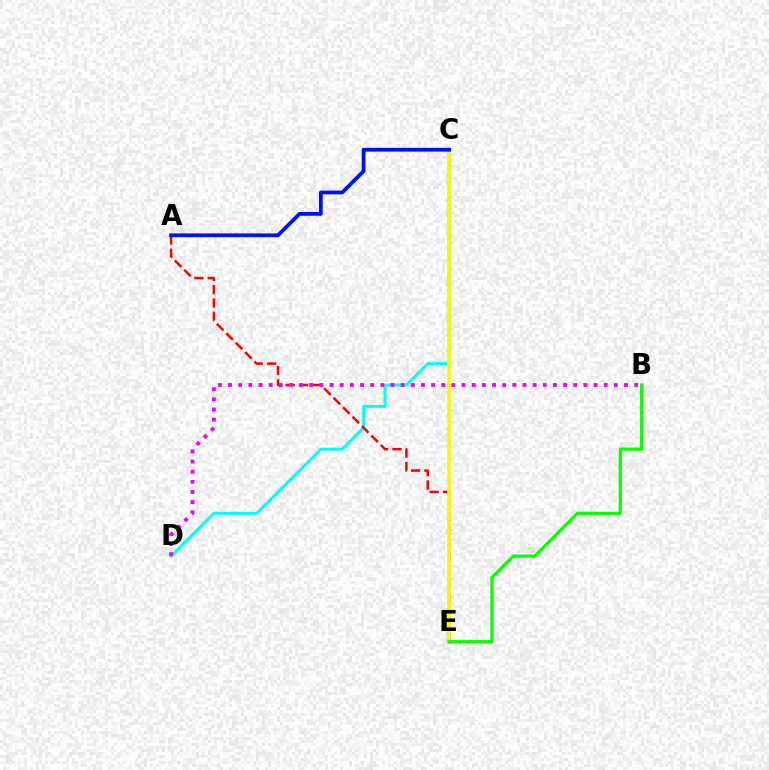{('C', 'D'): [{'color': '#00fff6', 'line_style': 'solid', 'thickness': 2.12}], ('A', 'E'): [{'color': '#ff0000', 'line_style': 'dashed', 'thickness': 1.81}], ('C', 'E'): [{'color': '#fcf500', 'line_style': 'solid', 'thickness': 2.56}], ('B', 'D'): [{'color': '#ee00ff', 'line_style': 'dotted', 'thickness': 2.76}], ('A', 'C'): [{'color': '#0010ff', 'line_style': 'solid', 'thickness': 2.72}], ('B', 'E'): [{'color': '#08ff00', 'line_style': 'solid', 'thickness': 2.3}]}